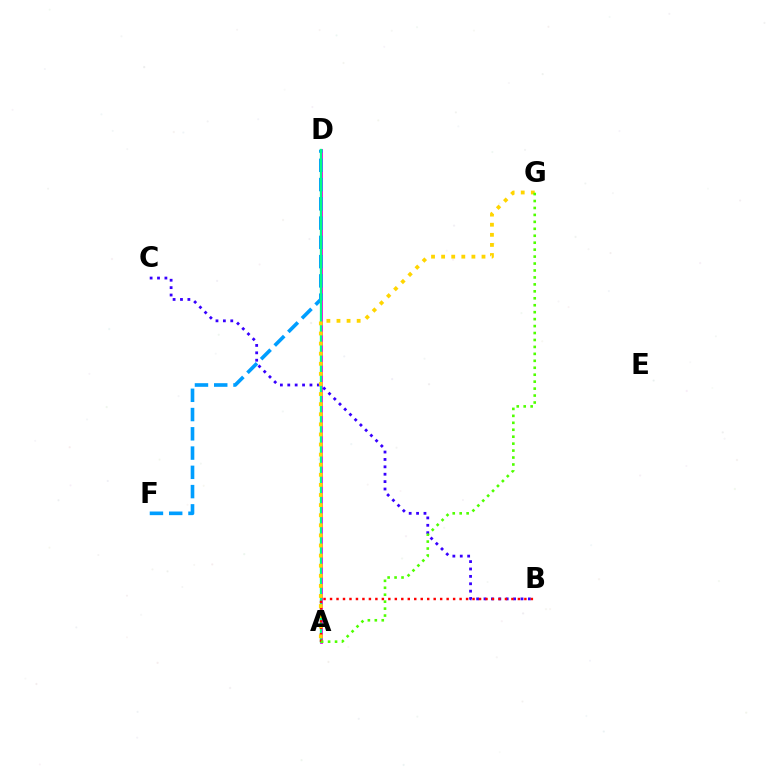{('A', 'D'): [{'color': '#ff00ed', 'line_style': 'solid', 'thickness': 2.08}, {'color': '#00ff86', 'line_style': 'solid', 'thickness': 1.65}], ('B', 'C'): [{'color': '#3700ff', 'line_style': 'dotted', 'thickness': 2.01}], ('D', 'F'): [{'color': '#009eff', 'line_style': 'dashed', 'thickness': 2.62}], ('A', 'B'): [{'color': '#ff0000', 'line_style': 'dotted', 'thickness': 1.76}], ('A', 'G'): [{'color': '#ffd500', 'line_style': 'dotted', 'thickness': 2.74}, {'color': '#4fff00', 'line_style': 'dotted', 'thickness': 1.89}]}